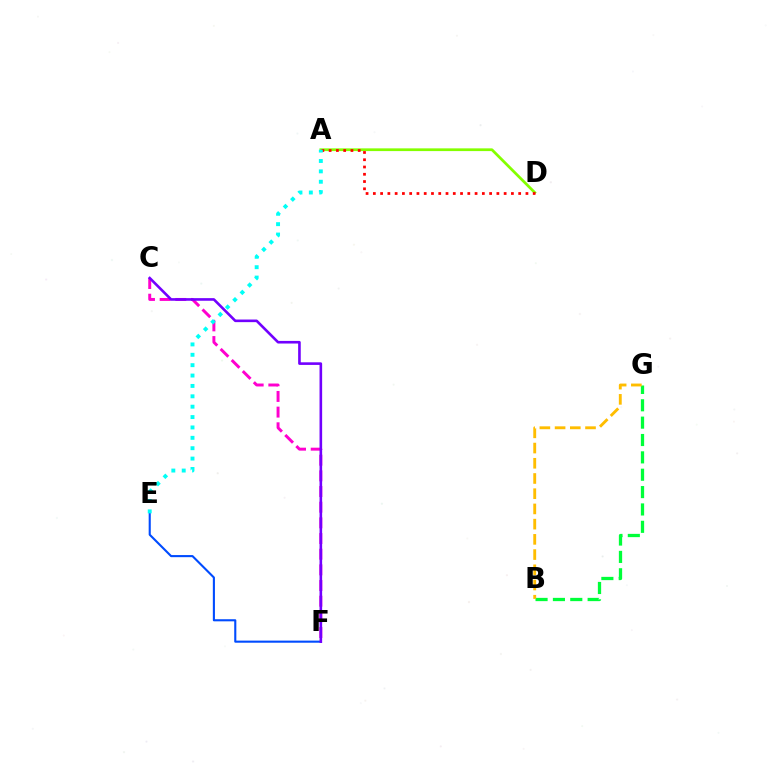{('A', 'D'): [{'color': '#84ff00', 'line_style': 'solid', 'thickness': 1.97}, {'color': '#ff0000', 'line_style': 'dotted', 'thickness': 1.97}], ('C', 'F'): [{'color': '#ff00cf', 'line_style': 'dashed', 'thickness': 2.13}, {'color': '#7200ff', 'line_style': 'solid', 'thickness': 1.88}], ('B', 'G'): [{'color': '#00ff39', 'line_style': 'dashed', 'thickness': 2.36}, {'color': '#ffbd00', 'line_style': 'dashed', 'thickness': 2.07}], ('E', 'F'): [{'color': '#004bff', 'line_style': 'solid', 'thickness': 1.51}], ('A', 'E'): [{'color': '#00fff6', 'line_style': 'dotted', 'thickness': 2.82}]}